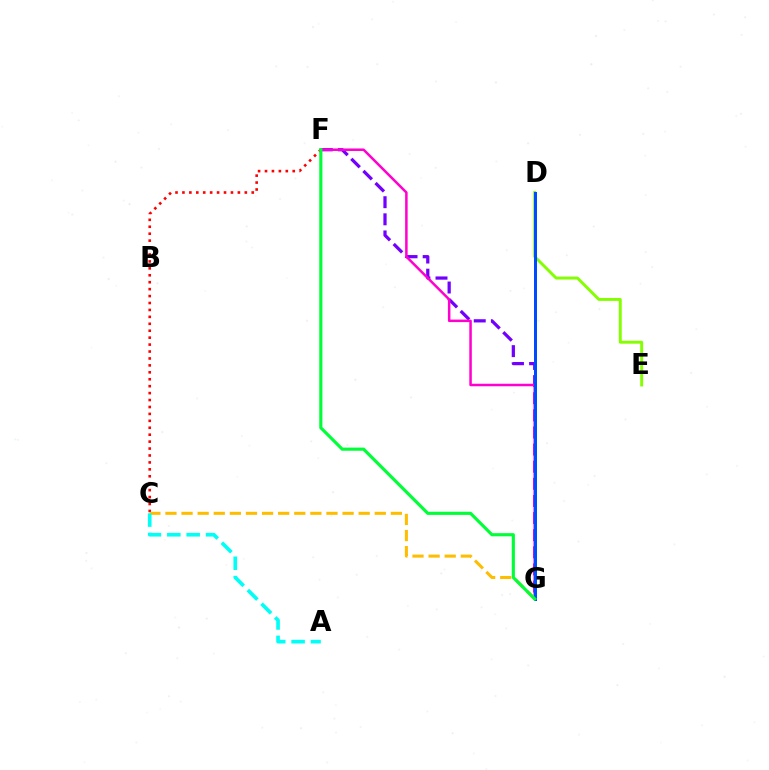{('D', 'E'): [{'color': '#84ff00', 'line_style': 'solid', 'thickness': 2.11}], ('F', 'G'): [{'color': '#7200ff', 'line_style': 'dashed', 'thickness': 2.33}, {'color': '#ff00cf', 'line_style': 'solid', 'thickness': 1.81}, {'color': '#00ff39', 'line_style': 'solid', 'thickness': 2.27}], ('C', 'F'): [{'color': '#ff0000', 'line_style': 'dotted', 'thickness': 1.88}], ('C', 'G'): [{'color': '#ffbd00', 'line_style': 'dashed', 'thickness': 2.19}], ('D', 'G'): [{'color': '#004bff', 'line_style': 'solid', 'thickness': 2.16}], ('A', 'C'): [{'color': '#00fff6', 'line_style': 'dashed', 'thickness': 2.63}]}